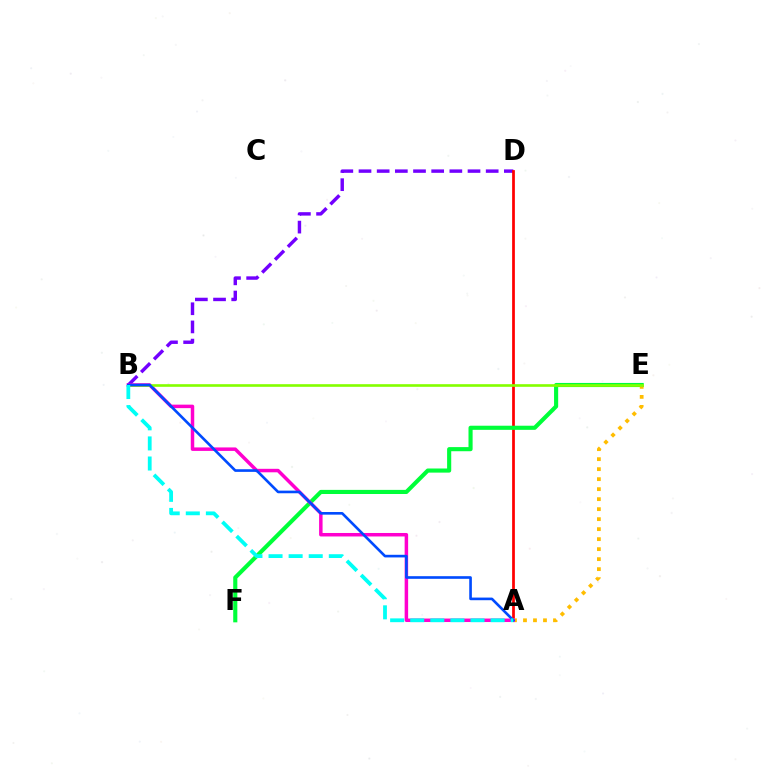{('B', 'D'): [{'color': '#7200ff', 'line_style': 'dashed', 'thickness': 2.47}], ('A', 'D'): [{'color': '#ff0000', 'line_style': 'solid', 'thickness': 1.98}], ('E', 'F'): [{'color': '#00ff39', 'line_style': 'solid', 'thickness': 2.97}], ('A', 'E'): [{'color': '#ffbd00', 'line_style': 'dotted', 'thickness': 2.72}], ('A', 'B'): [{'color': '#ff00cf', 'line_style': 'solid', 'thickness': 2.51}, {'color': '#004bff', 'line_style': 'solid', 'thickness': 1.9}, {'color': '#00fff6', 'line_style': 'dashed', 'thickness': 2.73}], ('B', 'E'): [{'color': '#84ff00', 'line_style': 'solid', 'thickness': 1.9}]}